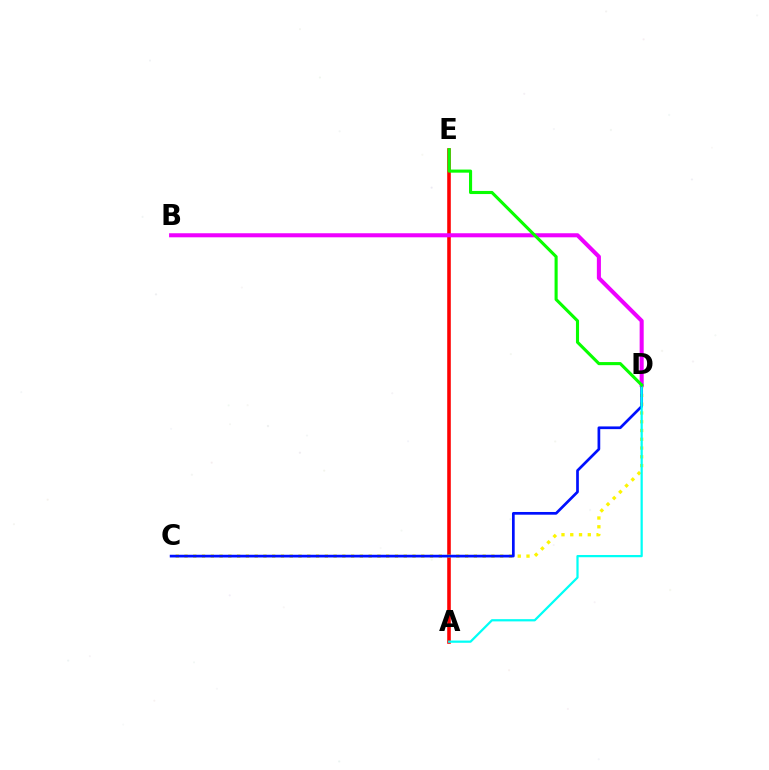{('A', 'E'): [{'color': '#ff0000', 'line_style': 'solid', 'thickness': 2.58}], ('C', 'D'): [{'color': '#fcf500', 'line_style': 'dotted', 'thickness': 2.38}, {'color': '#0010ff', 'line_style': 'solid', 'thickness': 1.95}], ('B', 'D'): [{'color': '#ee00ff', 'line_style': 'solid', 'thickness': 2.92}], ('A', 'D'): [{'color': '#00fff6', 'line_style': 'solid', 'thickness': 1.61}], ('D', 'E'): [{'color': '#08ff00', 'line_style': 'solid', 'thickness': 2.23}]}